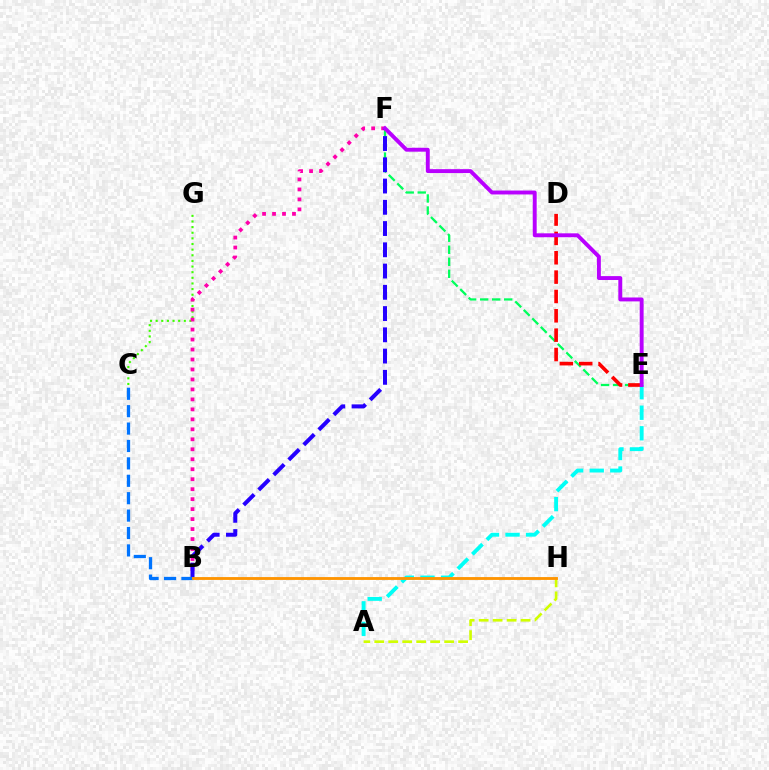{('E', 'F'): [{'color': '#00ff5c', 'line_style': 'dashed', 'thickness': 1.63}, {'color': '#b900ff', 'line_style': 'solid', 'thickness': 2.81}], ('C', 'G'): [{'color': '#3dff00', 'line_style': 'dotted', 'thickness': 1.53}], ('A', 'E'): [{'color': '#00fff6', 'line_style': 'dashed', 'thickness': 2.79}], ('B', 'F'): [{'color': '#ff00ac', 'line_style': 'dotted', 'thickness': 2.71}, {'color': '#2500ff', 'line_style': 'dashed', 'thickness': 2.89}], ('A', 'H'): [{'color': '#d1ff00', 'line_style': 'dashed', 'thickness': 1.9}], ('B', 'C'): [{'color': '#0074ff', 'line_style': 'dashed', 'thickness': 2.36}], ('B', 'H'): [{'color': '#ff9400', 'line_style': 'solid', 'thickness': 2.05}], ('D', 'E'): [{'color': '#ff0000', 'line_style': 'dashed', 'thickness': 2.63}]}